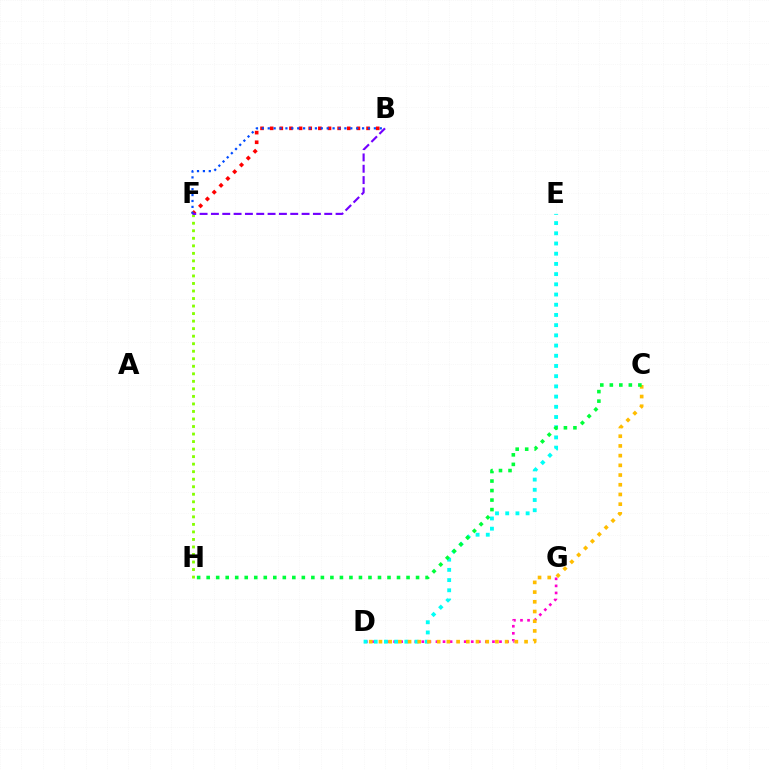{('B', 'F'): [{'color': '#ff0000', 'line_style': 'dotted', 'thickness': 2.62}, {'color': '#004bff', 'line_style': 'dotted', 'thickness': 1.6}, {'color': '#7200ff', 'line_style': 'dashed', 'thickness': 1.54}], ('D', 'G'): [{'color': '#ff00cf', 'line_style': 'dotted', 'thickness': 1.92}], ('F', 'H'): [{'color': '#84ff00', 'line_style': 'dotted', 'thickness': 2.05}], ('D', 'E'): [{'color': '#00fff6', 'line_style': 'dotted', 'thickness': 2.77}], ('C', 'D'): [{'color': '#ffbd00', 'line_style': 'dotted', 'thickness': 2.64}], ('C', 'H'): [{'color': '#00ff39', 'line_style': 'dotted', 'thickness': 2.59}]}